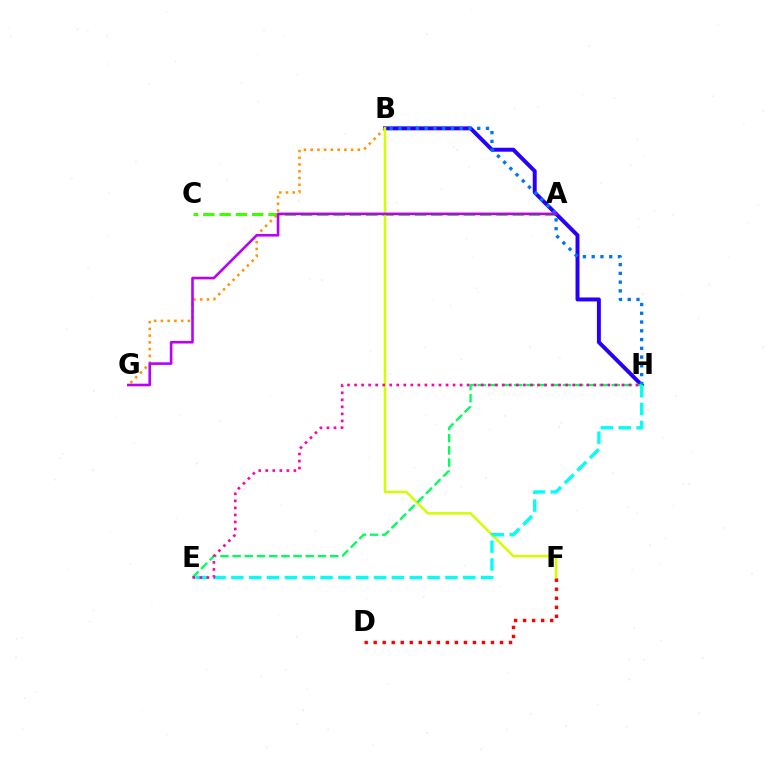{('A', 'C'): [{'color': '#3dff00', 'line_style': 'dashed', 'thickness': 2.21}], ('B', 'H'): [{'color': '#2500ff', 'line_style': 'solid', 'thickness': 2.84}, {'color': '#0074ff', 'line_style': 'dotted', 'thickness': 2.38}], ('B', 'G'): [{'color': '#ff9400', 'line_style': 'dotted', 'thickness': 1.83}], ('B', 'F'): [{'color': '#d1ff00', 'line_style': 'solid', 'thickness': 1.81}], ('E', 'H'): [{'color': '#00ff5c', 'line_style': 'dashed', 'thickness': 1.66}, {'color': '#00fff6', 'line_style': 'dashed', 'thickness': 2.42}, {'color': '#ff00ac', 'line_style': 'dotted', 'thickness': 1.91}], ('A', 'G'): [{'color': '#b900ff', 'line_style': 'solid', 'thickness': 1.88}], ('D', 'F'): [{'color': '#ff0000', 'line_style': 'dotted', 'thickness': 2.45}]}